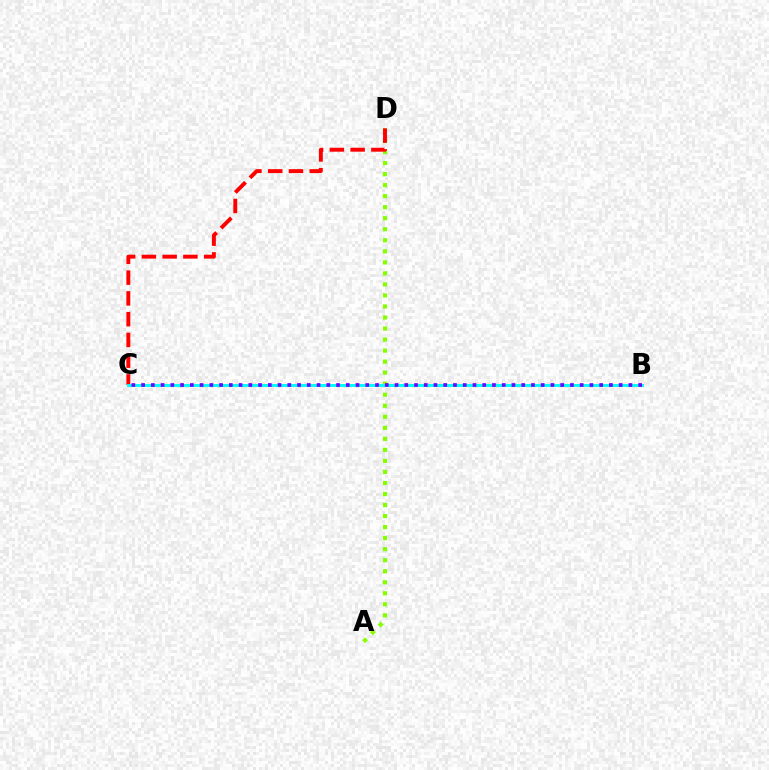{('A', 'D'): [{'color': '#84ff00', 'line_style': 'dotted', 'thickness': 3.0}], ('C', 'D'): [{'color': '#ff0000', 'line_style': 'dashed', 'thickness': 2.82}], ('B', 'C'): [{'color': '#00fff6', 'line_style': 'solid', 'thickness': 2.11}, {'color': '#7200ff', 'line_style': 'dotted', 'thickness': 2.65}]}